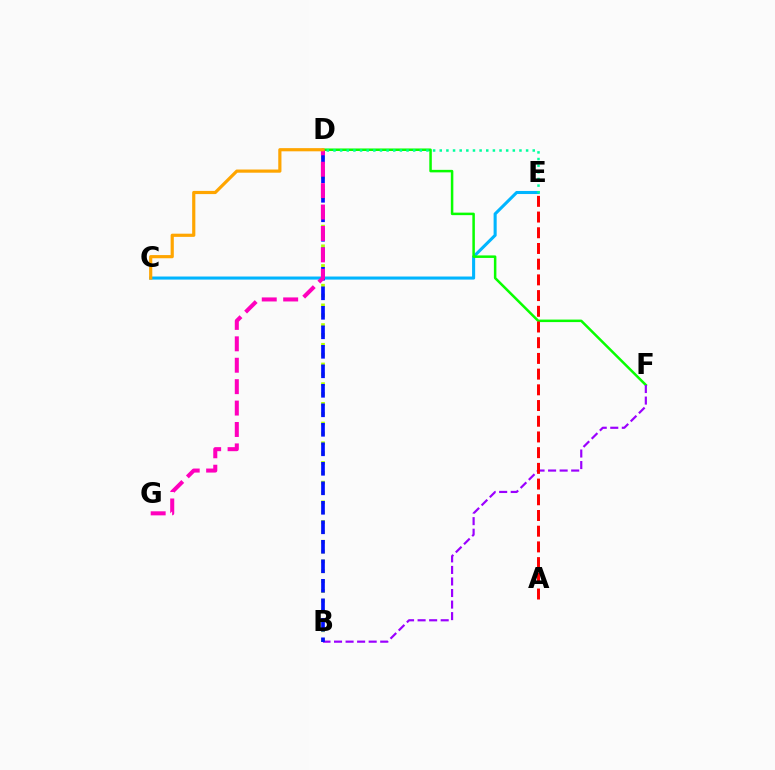{('C', 'E'): [{'color': '#00b5ff', 'line_style': 'solid', 'thickness': 2.21}], ('B', 'D'): [{'color': '#b3ff00', 'line_style': 'dotted', 'thickness': 2.68}, {'color': '#0010ff', 'line_style': 'dashed', 'thickness': 2.65}], ('D', 'F'): [{'color': '#08ff00', 'line_style': 'solid', 'thickness': 1.81}], ('B', 'F'): [{'color': '#9b00ff', 'line_style': 'dashed', 'thickness': 1.57}], ('D', 'E'): [{'color': '#00ff9d', 'line_style': 'dotted', 'thickness': 1.8}], ('D', 'G'): [{'color': '#ff00bd', 'line_style': 'dashed', 'thickness': 2.91}], ('A', 'E'): [{'color': '#ff0000', 'line_style': 'dashed', 'thickness': 2.13}], ('C', 'D'): [{'color': '#ffa500', 'line_style': 'solid', 'thickness': 2.29}]}